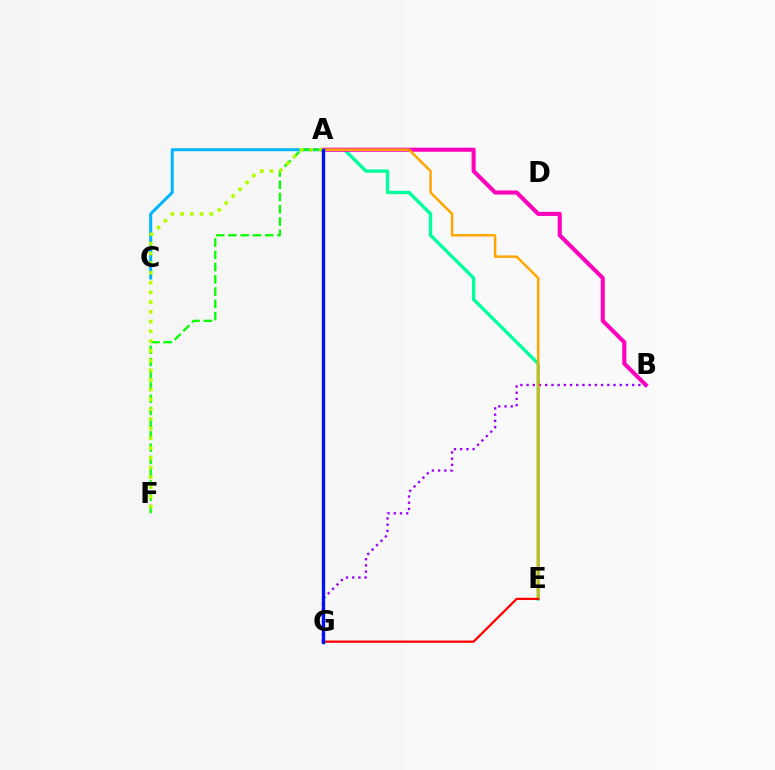{('A', 'C'): [{'color': '#00b5ff', 'line_style': 'solid', 'thickness': 2.17}], ('A', 'E'): [{'color': '#00ff9d', 'line_style': 'solid', 'thickness': 2.42}, {'color': '#ffa500', 'line_style': 'solid', 'thickness': 1.78}], ('A', 'B'): [{'color': '#ff00bd', 'line_style': 'solid', 'thickness': 2.94}], ('A', 'F'): [{'color': '#08ff00', 'line_style': 'dashed', 'thickness': 1.66}, {'color': '#b3ff00', 'line_style': 'dotted', 'thickness': 2.64}], ('B', 'G'): [{'color': '#9b00ff', 'line_style': 'dotted', 'thickness': 1.69}], ('E', 'G'): [{'color': '#ff0000', 'line_style': 'solid', 'thickness': 1.63}], ('A', 'G'): [{'color': '#0010ff', 'line_style': 'solid', 'thickness': 2.4}]}